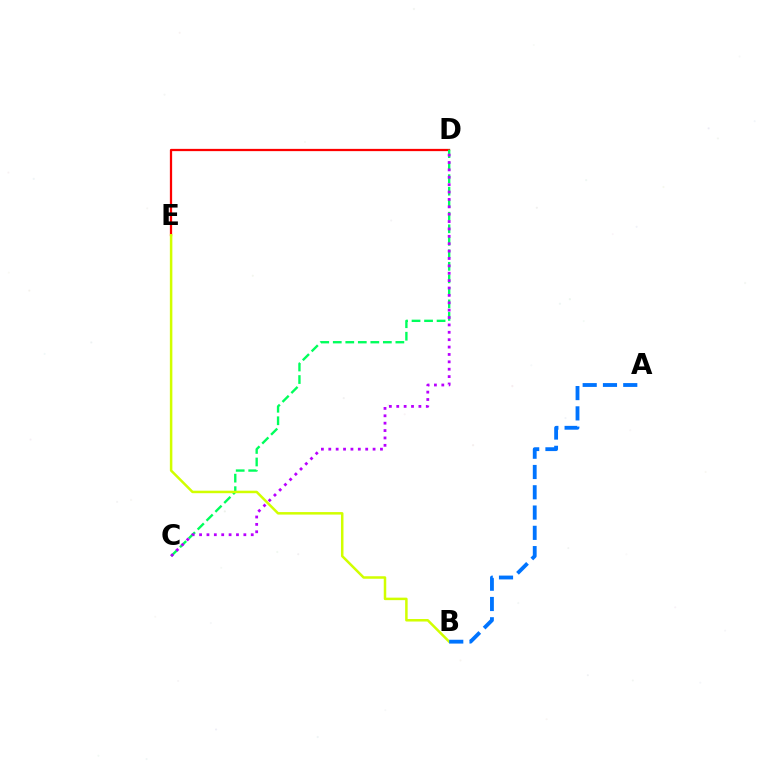{('D', 'E'): [{'color': '#ff0000', 'line_style': 'solid', 'thickness': 1.63}], ('C', 'D'): [{'color': '#00ff5c', 'line_style': 'dashed', 'thickness': 1.7}, {'color': '#b900ff', 'line_style': 'dotted', 'thickness': 2.01}], ('B', 'E'): [{'color': '#d1ff00', 'line_style': 'solid', 'thickness': 1.8}], ('A', 'B'): [{'color': '#0074ff', 'line_style': 'dashed', 'thickness': 2.76}]}